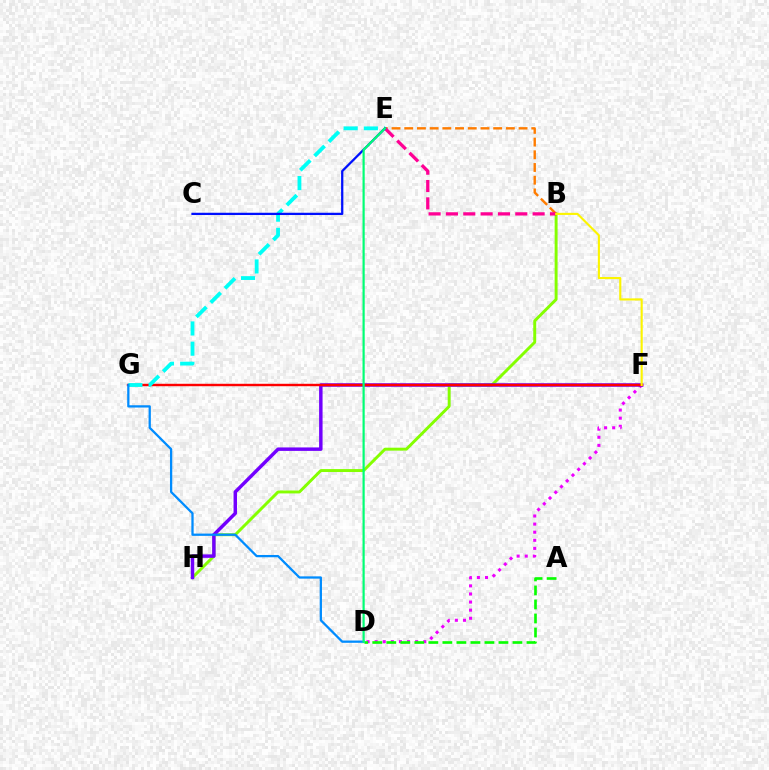{('D', 'F'): [{'color': '#ee00ff', 'line_style': 'dotted', 'thickness': 2.2}], ('A', 'D'): [{'color': '#08ff00', 'line_style': 'dashed', 'thickness': 1.9}], ('B', 'H'): [{'color': '#84ff00', 'line_style': 'solid', 'thickness': 2.11}], ('B', 'E'): [{'color': '#ff7c00', 'line_style': 'dashed', 'thickness': 1.73}, {'color': '#ff0094', 'line_style': 'dashed', 'thickness': 2.36}], ('F', 'H'): [{'color': '#7200ff', 'line_style': 'solid', 'thickness': 2.49}], ('F', 'G'): [{'color': '#ff0000', 'line_style': 'solid', 'thickness': 1.74}], ('E', 'G'): [{'color': '#00fff6', 'line_style': 'dashed', 'thickness': 2.75}], ('D', 'G'): [{'color': '#008cff', 'line_style': 'solid', 'thickness': 1.64}], ('B', 'F'): [{'color': '#fcf500', 'line_style': 'solid', 'thickness': 1.53}], ('C', 'E'): [{'color': '#0010ff', 'line_style': 'solid', 'thickness': 1.63}], ('D', 'E'): [{'color': '#00ff74', 'line_style': 'solid', 'thickness': 1.58}]}